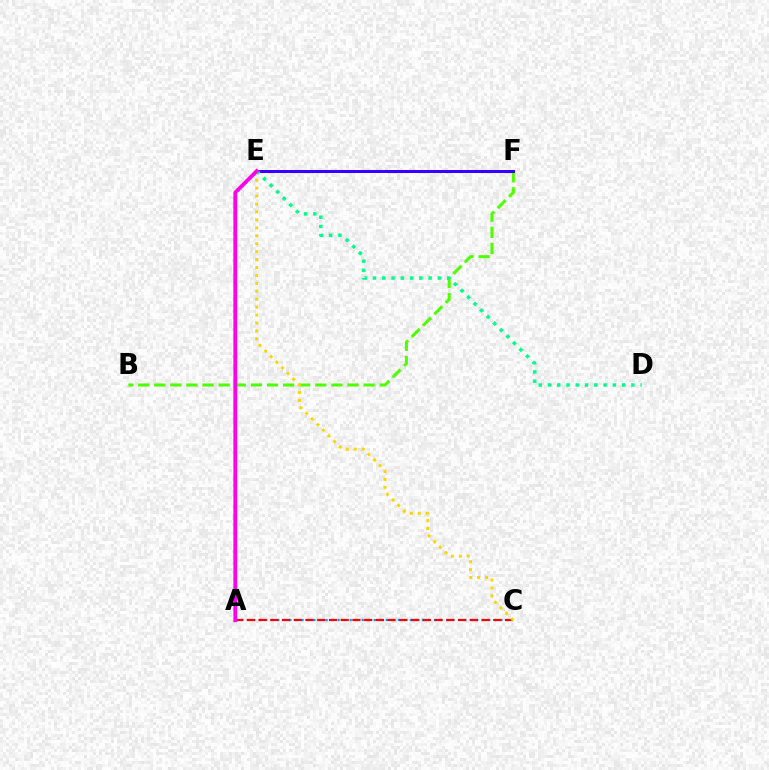{('A', 'C'): [{'color': '#009eff', 'line_style': 'dotted', 'thickness': 1.64}, {'color': '#ff0000', 'line_style': 'dashed', 'thickness': 1.59}], ('B', 'F'): [{'color': '#4fff00', 'line_style': 'dashed', 'thickness': 2.19}], ('E', 'F'): [{'color': '#3700ff', 'line_style': 'solid', 'thickness': 2.18}], ('C', 'E'): [{'color': '#ffd500', 'line_style': 'dotted', 'thickness': 2.16}], ('D', 'E'): [{'color': '#00ff86', 'line_style': 'dotted', 'thickness': 2.52}], ('A', 'E'): [{'color': '#ff00ed', 'line_style': 'solid', 'thickness': 2.75}]}